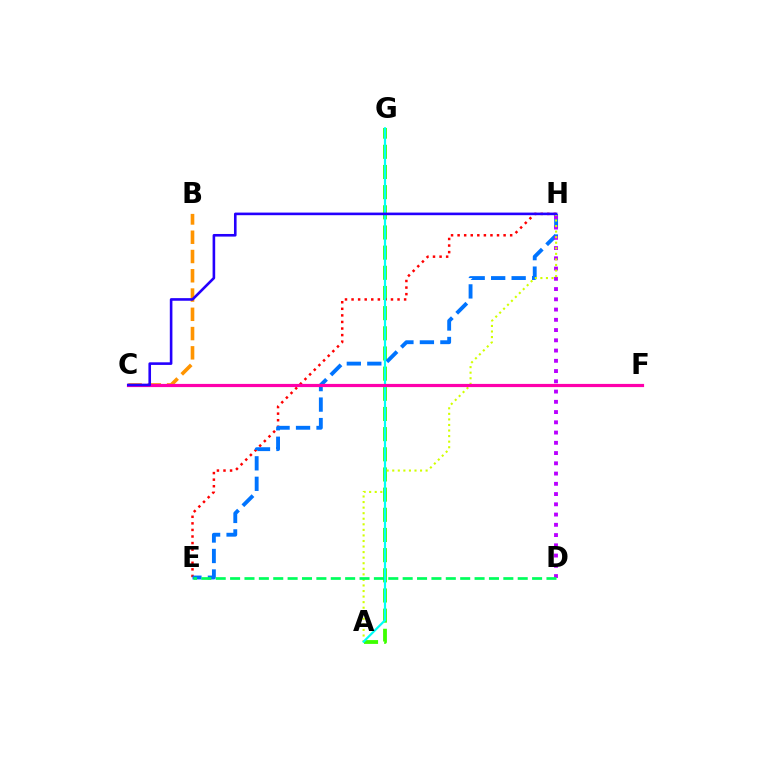{('A', 'G'): [{'color': '#3dff00', 'line_style': 'dashed', 'thickness': 2.74}, {'color': '#00fff6', 'line_style': 'solid', 'thickness': 1.58}], ('E', 'H'): [{'color': '#ff0000', 'line_style': 'dotted', 'thickness': 1.79}, {'color': '#0074ff', 'line_style': 'dashed', 'thickness': 2.78}], ('B', 'C'): [{'color': '#ff9400', 'line_style': 'dashed', 'thickness': 2.62}], ('D', 'H'): [{'color': '#b900ff', 'line_style': 'dotted', 'thickness': 2.78}], ('A', 'H'): [{'color': '#d1ff00', 'line_style': 'dotted', 'thickness': 1.51}], ('D', 'E'): [{'color': '#00ff5c', 'line_style': 'dashed', 'thickness': 1.95}], ('C', 'F'): [{'color': '#ff00ac', 'line_style': 'solid', 'thickness': 2.3}], ('C', 'H'): [{'color': '#2500ff', 'line_style': 'solid', 'thickness': 1.88}]}